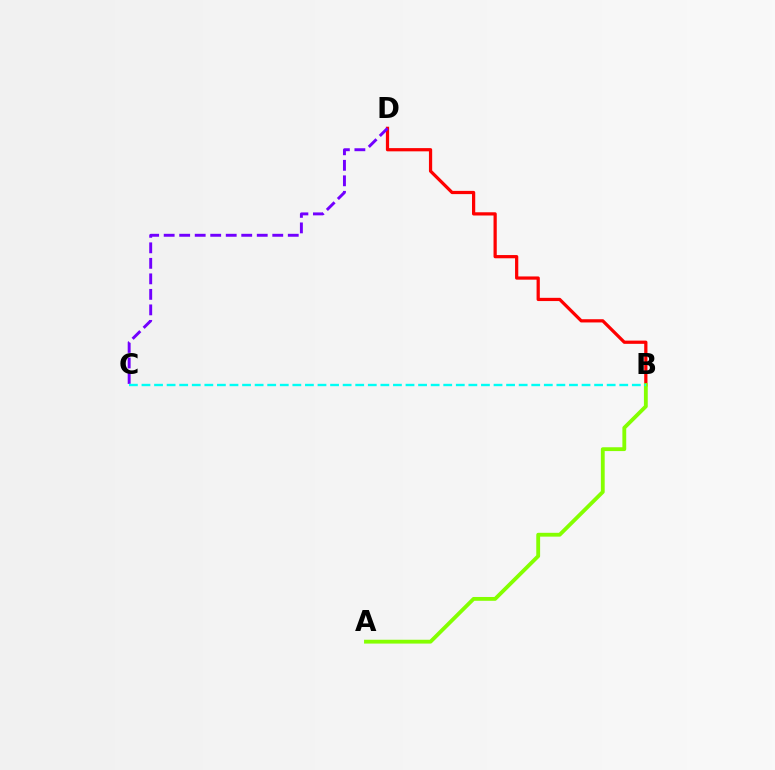{('B', 'D'): [{'color': '#ff0000', 'line_style': 'solid', 'thickness': 2.32}], ('C', 'D'): [{'color': '#7200ff', 'line_style': 'dashed', 'thickness': 2.11}], ('A', 'B'): [{'color': '#84ff00', 'line_style': 'solid', 'thickness': 2.75}], ('B', 'C'): [{'color': '#00fff6', 'line_style': 'dashed', 'thickness': 1.71}]}